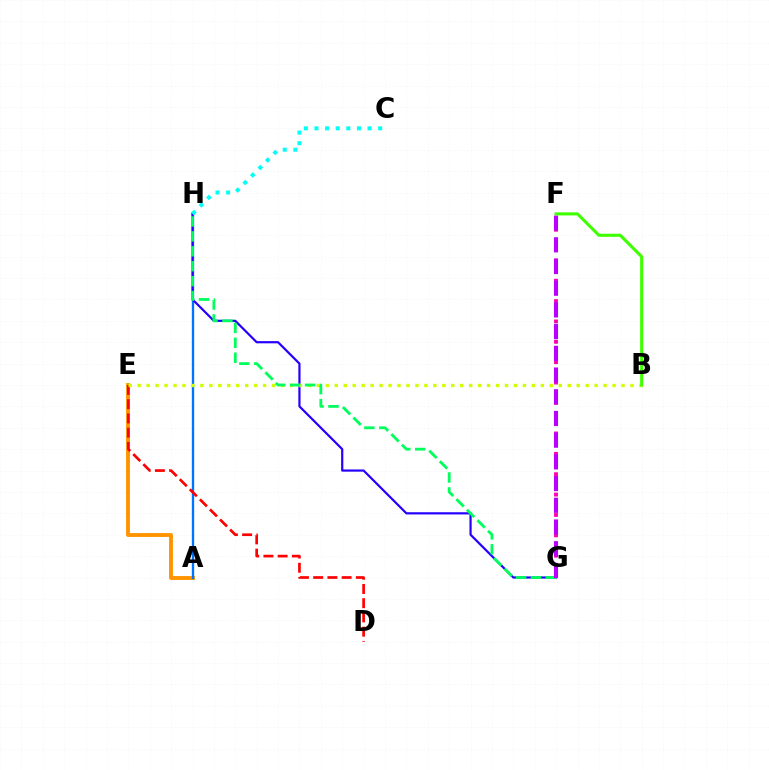{('A', 'E'): [{'color': '#ff9400', 'line_style': 'solid', 'thickness': 2.8}], ('F', 'G'): [{'color': '#ff00ac', 'line_style': 'dotted', 'thickness': 2.77}, {'color': '#b900ff', 'line_style': 'dashed', 'thickness': 2.95}], ('A', 'H'): [{'color': '#0074ff', 'line_style': 'solid', 'thickness': 1.69}], ('G', 'H'): [{'color': '#2500ff', 'line_style': 'solid', 'thickness': 1.58}, {'color': '#00ff5c', 'line_style': 'dashed', 'thickness': 2.03}], ('D', 'E'): [{'color': '#ff0000', 'line_style': 'dashed', 'thickness': 1.93}], ('B', 'E'): [{'color': '#d1ff00', 'line_style': 'dotted', 'thickness': 2.43}], ('B', 'F'): [{'color': '#3dff00', 'line_style': 'solid', 'thickness': 2.2}], ('C', 'H'): [{'color': '#00fff6', 'line_style': 'dotted', 'thickness': 2.89}]}